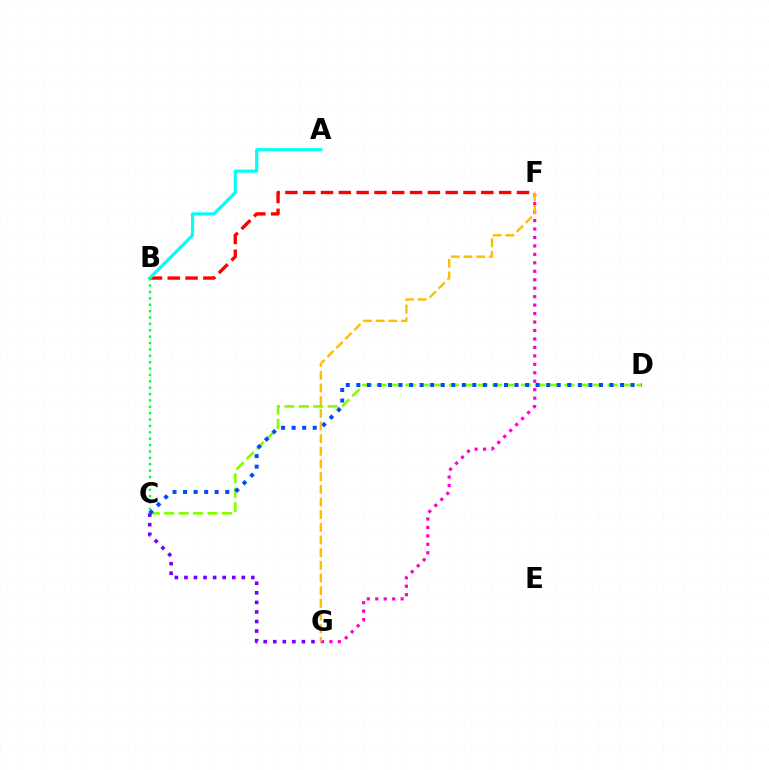{('F', 'G'): [{'color': '#ff00cf', 'line_style': 'dotted', 'thickness': 2.3}, {'color': '#ffbd00', 'line_style': 'dashed', 'thickness': 1.72}], ('C', 'D'): [{'color': '#84ff00', 'line_style': 'dashed', 'thickness': 1.96}, {'color': '#004bff', 'line_style': 'dotted', 'thickness': 2.87}], ('B', 'F'): [{'color': '#ff0000', 'line_style': 'dashed', 'thickness': 2.42}], ('A', 'B'): [{'color': '#00fff6', 'line_style': 'solid', 'thickness': 2.27}], ('C', 'G'): [{'color': '#7200ff', 'line_style': 'dotted', 'thickness': 2.6}], ('B', 'C'): [{'color': '#00ff39', 'line_style': 'dotted', 'thickness': 1.73}]}